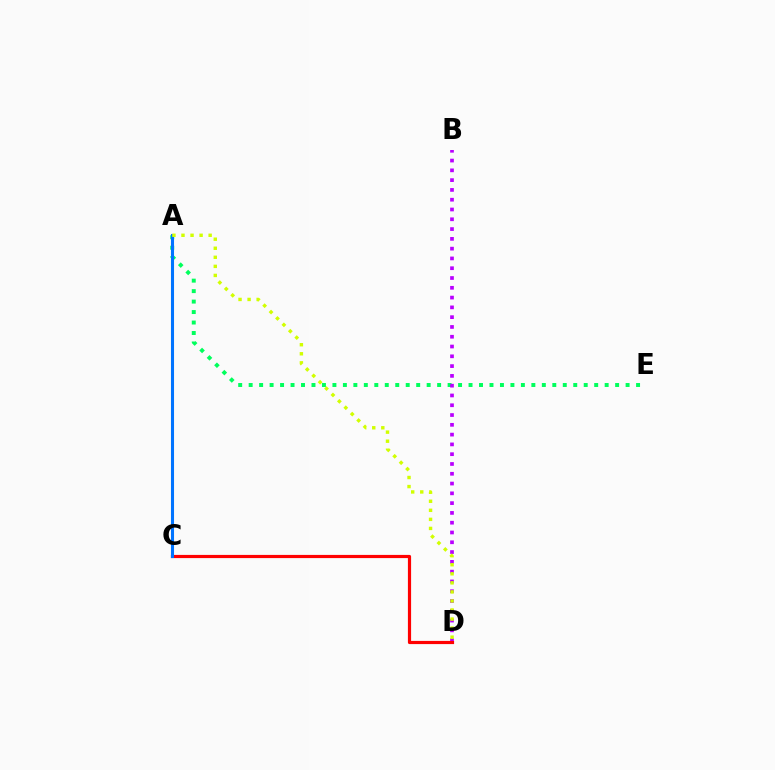{('A', 'E'): [{'color': '#00ff5c', 'line_style': 'dotted', 'thickness': 2.84}], ('B', 'D'): [{'color': '#b900ff', 'line_style': 'dotted', 'thickness': 2.66}], ('C', 'D'): [{'color': '#ff0000', 'line_style': 'solid', 'thickness': 2.29}], ('A', 'C'): [{'color': '#0074ff', 'line_style': 'solid', 'thickness': 2.21}], ('A', 'D'): [{'color': '#d1ff00', 'line_style': 'dotted', 'thickness': 2.46}]}